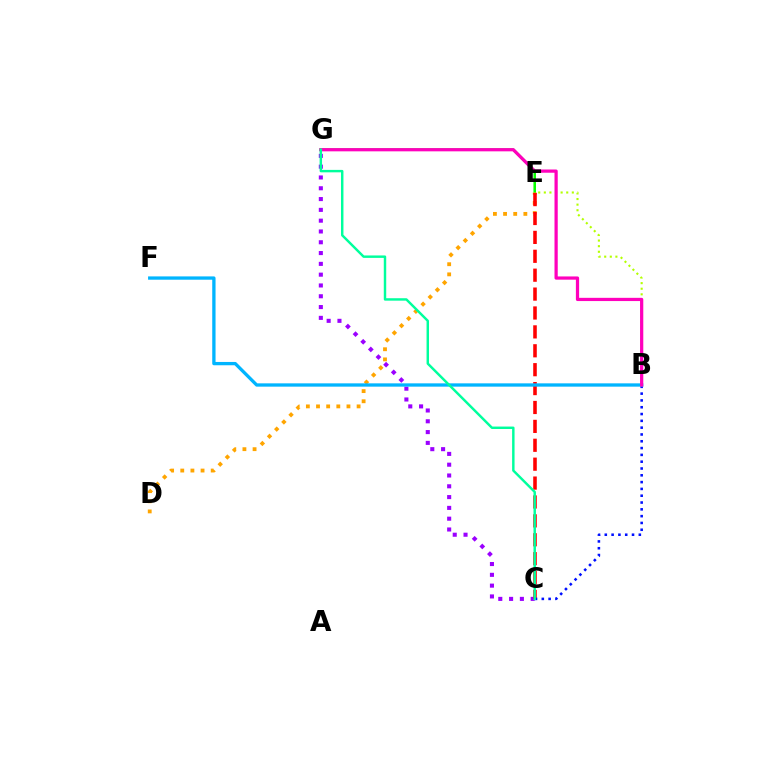{('E', 'G'): [{'color': '#08ff00', 'line_style': 'solid', 'thickness': 1.84}], ('C', 'G'): [{'color': '#9b00ff', 'line_style': 'dotted', 'thickness': 2.93}, {'color': '#00ff9d', 'line_style': 'solid', 'thickness': 1.76}], ('D', 'E'): [{'color': '#ffa500', 'line_style': 'dotted', 'thickness': 2.76}], ('B', 'E'): [{'color': '#b3ff00', 'line_style': 'dotted', 'thickness': 1.52}], ('C', 'E'): [{'color': '#ff0000', 'line_style': 'dashed', 'thickness': 2.57}], ('B', 'C'): [{'color': '#0010ff', 'line_style': 'dotted', 'thickness': 1.85}], ('B', 'F'): [{'color': '#00b5ff', 'line_style': 'solid', 'thickness': 2.38}], ('B', 'G'): [{'color': '#ff00bd', 'line_style': 'solid', 'thickness': 2.32}]}